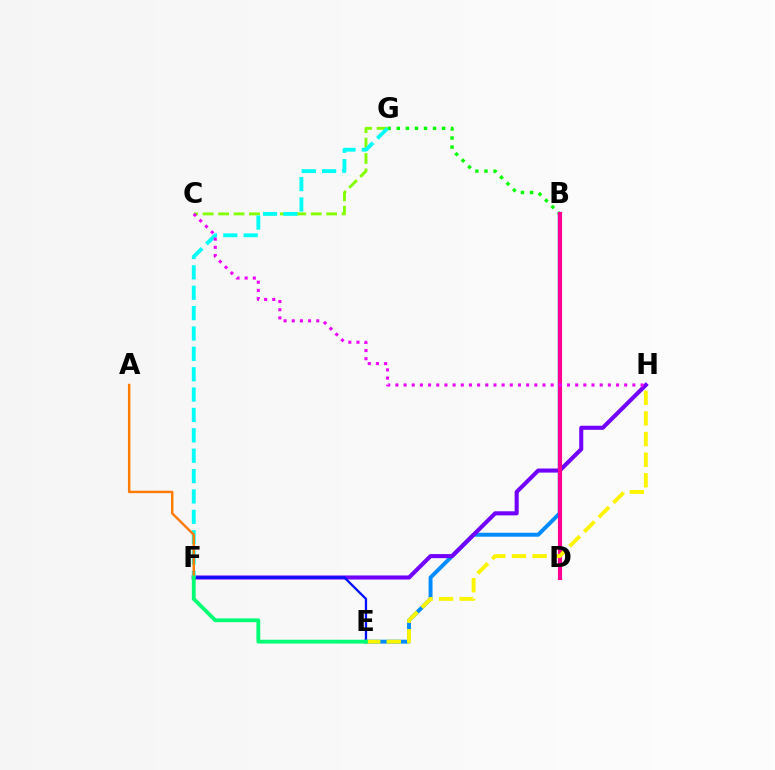{('B', 'G'): [{'color': '#08ff00', 'line_style': 'dotted', 'thickness': 2.46}], ('B', 'E'): [{'color': '#008cff', 'line_style': 'solid', 'thickness': 2.83}], ('C', 'G'): [{'color': '#84ff00', 'line_style': 'dashed', 'thickness': 2.1}], ('F', 'H'): [{'color': '#7200ff', 'line_style': 'solid', 'thickness': 2.93}], ('B', 'D'): [{'color': '#ff0000', 'line_style': 'dashed', 'thickness': 2.59}, {'color': '#ff0094', 'line_style': 'solid', 'thickness': 2.98}], ('E', 'F'): [{'color': '#0010ff', 'line_style': 'solid', 'thickness': 1.65}, {'color': '#00ff74', 'line_style': 'solid', 'thickness': 2.76}], ('F', 'G'): [{'color': '#00fff6', 'line_style': 'dashed', 'thickness': 2.77}], ('A', 'F'): [{'color': '#ff7c00', 'line_style': 'solid', 'thickness': 1.76}], ('E', 'H'): [{'color': '#fcf500', 'line_style': 'dashed', 'thickness': 2.8}], ('C', 'H'): [{'color': '#ee00ff', 'line_style': 'dotted', 'thickness': 2.22}]}